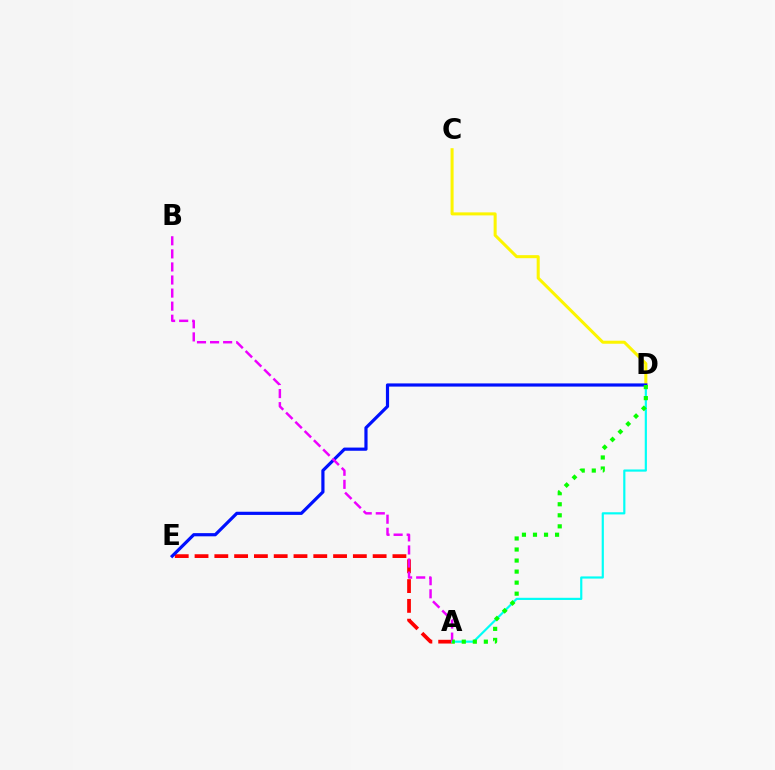{('A', 'E'): [{'color': '#ff0000', 'line_style': 'dashed', 'thickness': 2.69}], ('A', 'D'): [{'color': '#00fff6', 'line_style': 'solid', 'thickness': 1.57}, {'color': '#08ff00', 'line_style': 'dotted', 'thickness': 3.0}], ('C', 'D'): [{'color': '#fcf500', 'line_style': 'solid', 'thickness': 2.18}], ('D', 'E'): [{'color': '#0010ff', 'line_style': 'solid', 'thickness': 2.29}], ('A', 'B'): [{'color': '#ee00ff', 'line_style': 'dashed', 'thickness': 1.78}]}